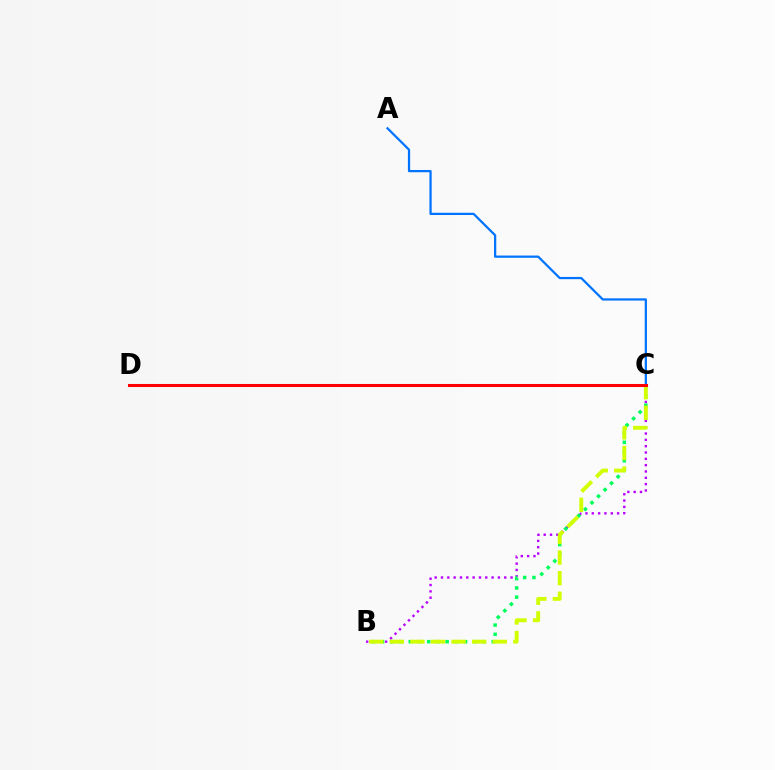{('B', 'C'): [{'color': '#b900ff', 'line_style': 'dotted', 'thickness': 1.72}, {'color': '#00ff5c', 'line_style': 'dotted', 'thickness': 2.51}, {'color': '#d1ff00', 'line_style': 'dashed', 'thickness': 2.8}], ('A', 'C'): [{'color': '#0074ff', 'line_style': 'solid', 'thickness': 1.62}], ('C', 'D'): [{'color': '#ff0000', 'line_style': 'solid', 'thickness': 2.19}]}